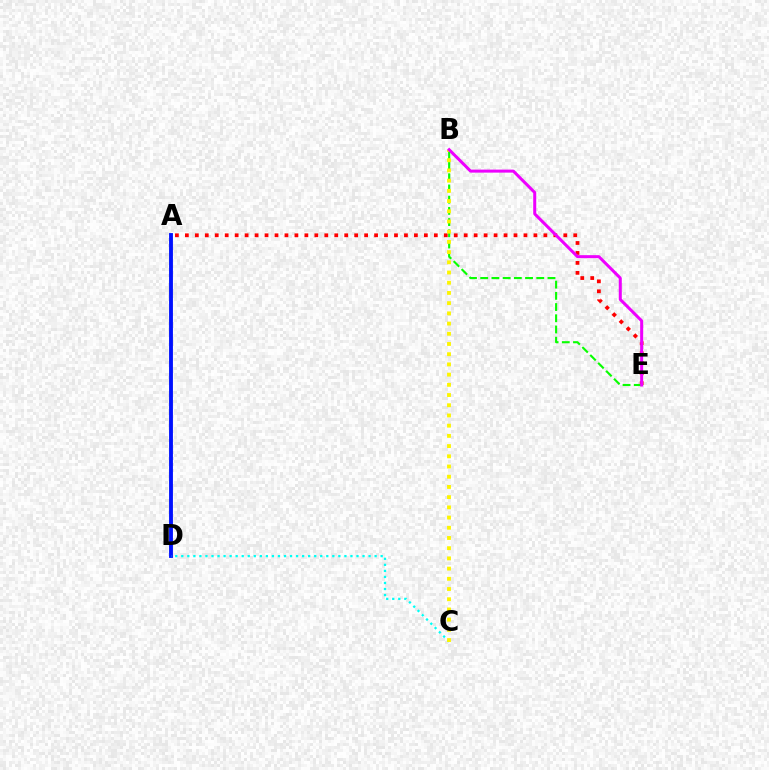{('A', 'E'): [{'color': '#ff0000', 'line_style': 'dotted', 'thickness': 2.71}], ('A', 'D'): [{'color': '#0010ff', 'line_style': 'solid', 'thickness': 2.78}], ('B', 'E'): [{'color': '#08ff00', 'line_style': 'dashed', 'thickness': 1.52}, {'color': '#ee00ff', 'line_style': 'solid', 'thickness': 2.18}], ('C', 'D'): [{'color': '#00fff6', 'line_style': 'dotted', 'thickness': 1.64}], ('B', 'C'): [{'color': '#fcf500', 'line_style': 'dotted', 'thickness': 2.77}]}